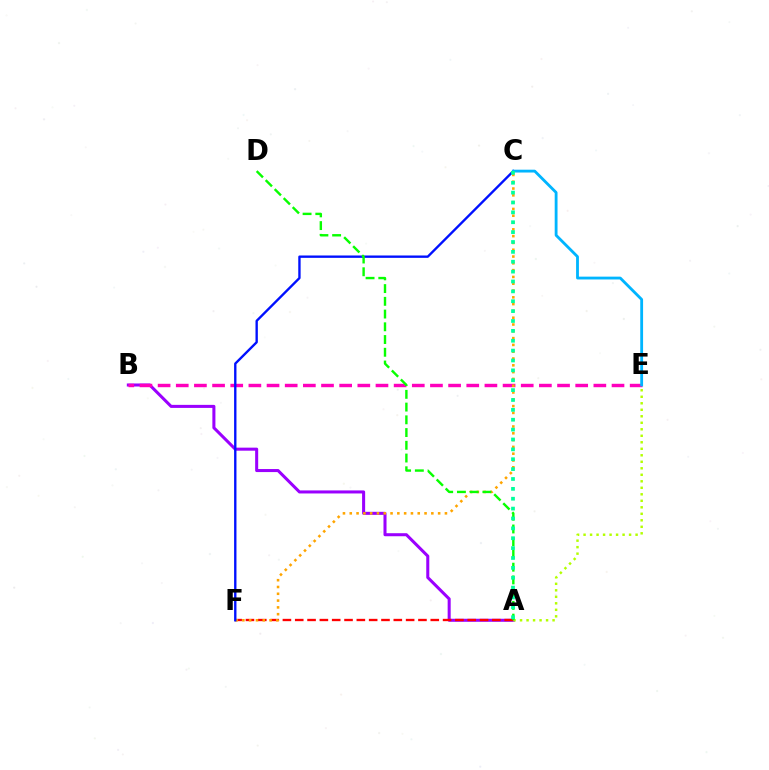{('A', 'B'): [{'color': '#9b00ff', 'line_style': 'solid', 'thickness': 2.19}], ('B', 'E'): [{'color': '#ff00bd', 'line_style': 'dashed', 'thickness': 2.47}], ('A', 'F'): [{'color': '#ff0000', 'line_style': 'dashed', 'thickness': 1.67}], ('C', 'F'): [{'color': '#ffa500', 'line_style': 'dotted', 'thickness': 1.85}, {'color': '#0010ff', 'line_style': 'solid', 'thickness': 1.7}], ('A', 'E'): [{'color': '#b3ff00', 'line_style': 'dotted', 'thickness': 1.77}], ('A', 'D'): [{'color': '#08ff00', 'line_style': 'dashed', 'thickness': 1.73}], ('C', 'E'): [{'color': '#00b5ff', 'line_style': 'solid', 'thickness': 2.03}], ('A', 'C'): [{'color': '#00ff9d', 'line_style': 'dotted', 'thickness': 2.68}]}